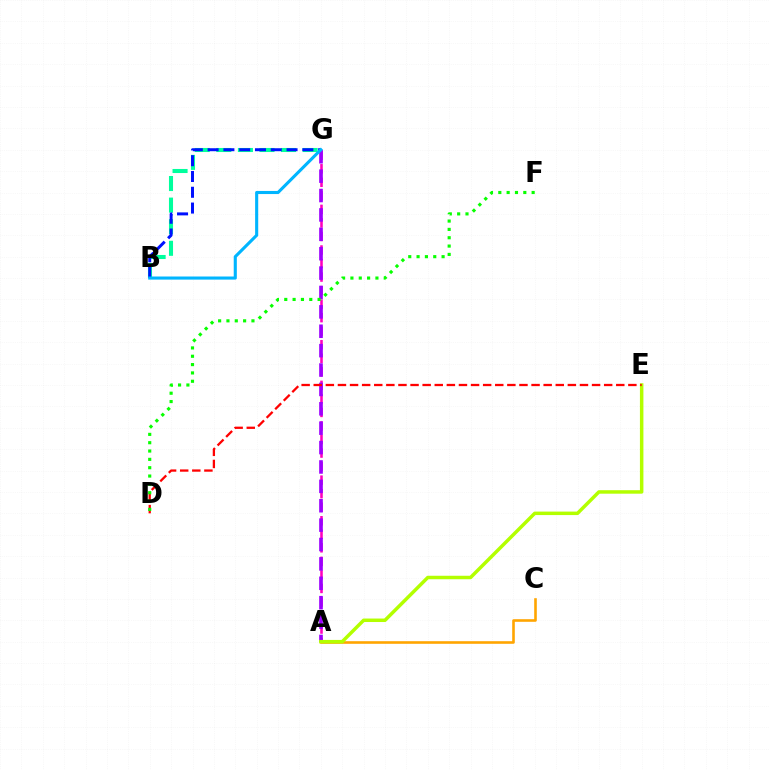{('A', 'G'): [{'color': '#ff00bd', 'line_style': 'dashed', 'thickness': 1.84}, {'color': '#9b00ff', 'line_style': 'dashed', 'thickness': 2.63}], ('B', 'G'): [{'color': '#00ff9d', 'line_style': 'dashed', 'thickness': 2.93}, {'color': '#0010ff', 'line_style': 'dashed', 'thickness': 2.14}, {'color': '#00b5ff', 'line_style': 'solid', 'thickness': 2.23}], ('A', 'C'): [{'color': '#ffa500', 'line_style': 'solid', 'thickness': 1.87}], ('A', 'E'): [{'color': '#b3ff00', 'line_style': 'solid', 'thickness': 2.51}], ('D', 'E'): [{'color': '#ff0000', 'line_style': 'dashed', 'thickness': 1.64}], ('D', 'F'): [{'color': '#08ff00', 'line_style': 'dotted', 'thickness': 2.26}]}